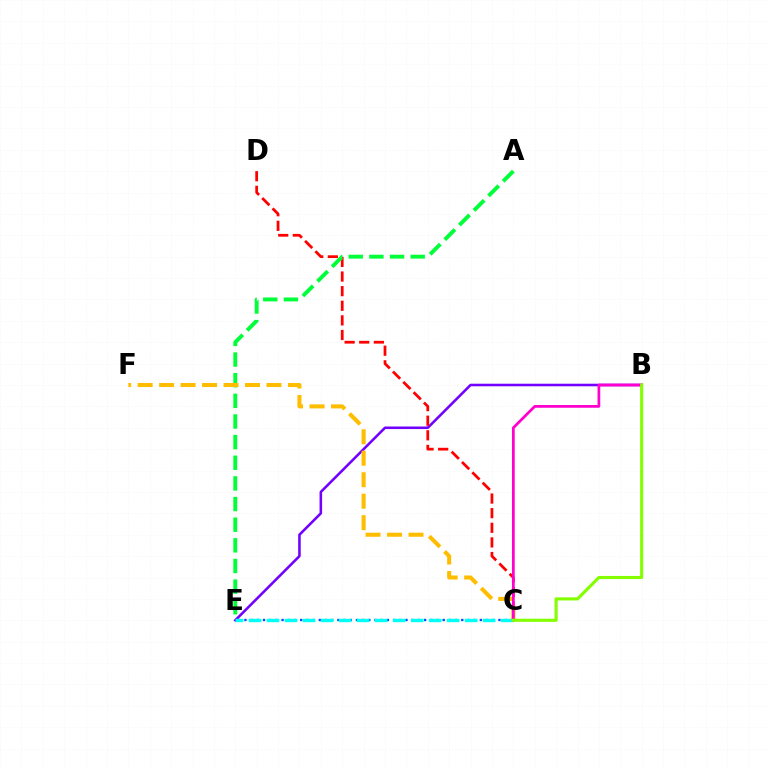{('C', 'E'): [{'color': '#004bff', 'line_style': 'dotted', 'thickness': 1.68}, {'color': '#00fff6', 'line_style': 'dashed', 'thickness': 2.45}], ('B', 'E'): [{'color': '#7200ff', 'line_style': 'solid', 'thickness': 1.84}], ('C', 'D'): [{'color': '#ff0000', 'line_style': 'dashed', 'thickness': 1.99}], ('A', 'E'): [{'color': '#00ff39', 'line_style': 'dashed', 'thickness': 2.8}], ('C', 'F'): [{'color': '#ffbd00', 'line_style': 'dashed', 'thickness': 2.92}], ('B', 'C'): [{'color': '#ff00cf', 'line_style': 'solid', 'thickness': 1.97}, {'color': '#84ff00', 'line_style': 'solid', 'thickness': 2.25}]}